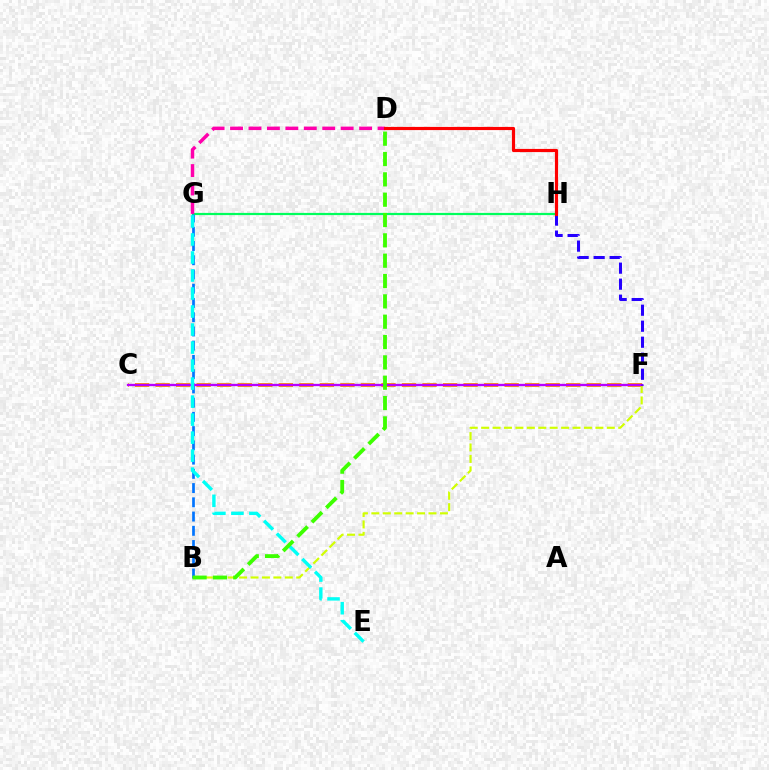{('C', 'F'): [{'color': '#ff9400', 'line_style': 'dashed', 'thickness': 2.79}, {'color': '#b900ff', 'line_style': 'solid', 'thickness': 1.67}], ('B', 'F'): [{'color': '#d1ff00', 'line_style': 'dashed', 'thickness': 1.55}], ('G', 'H'): [{'color': '#00ff5c', 'line_style': 'solid', 'thickness': 1.58}], ('B', 'G'): [{'color': '#0074ff', 'line_style': 'dashed', 'thickness': 1.93}], ('F', 'H'): [{'color': '#2500ff', 'line_style': 'dashed', 'thickness': 2.17}], ('D', 'G'): [{'color': '#ff00ac', 'line_style': 'dashed', 'thickness': 2.5}], ('D', 'H'): [{'color': '#ff0000', 'line_style': 'solid', 'thickness': 2.28}], ('E', 'G'): [{'color': '#00fff6', 'line_style': 'dashed', 'thickness': 2.45}], ('B', 'D'): [{'color': '#3dff00', 'line_style': 'dashed', 'thickness': 2.76}]}